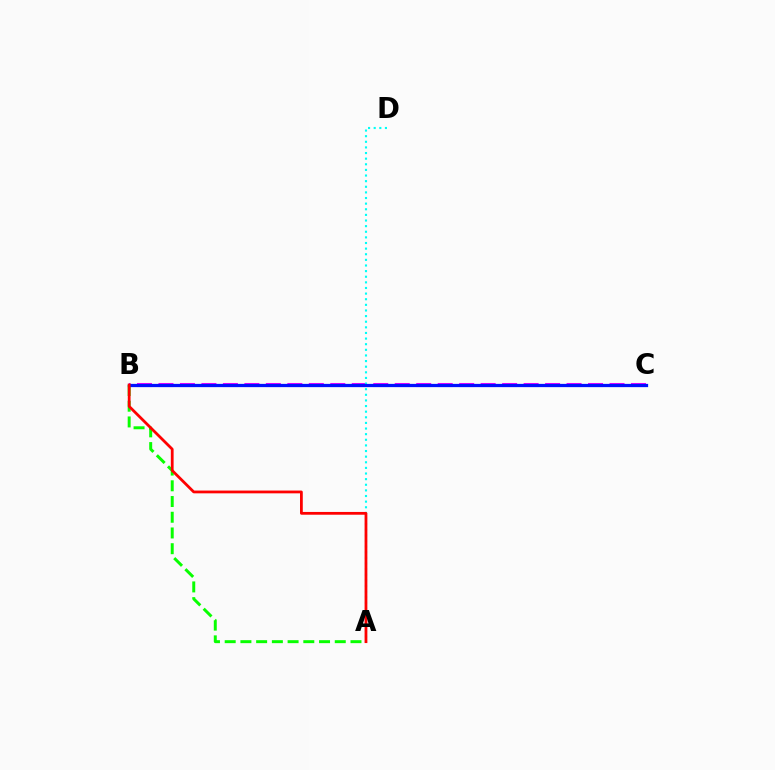{('B', 'C'): [{'color': '#ee00ff', 'line_style': 'dashed', 'thickness': 2.92}, {'color': '#fcf500', 'line_style': 'dashed', 'thickness': 1.82}, {'color': '#0010ff', 'line_style': 'solid', 'thickness': 2.34}], ('A', 'B'): [{'color': '#08ff00', 'line_style': 'dashed', 'thickness': 2.14}, {'color': '#ff0000', 'line_style': 'solid', 'thickness': 2.0}], ('A', 'D'): [{'color': '#00fff6', 'line_style': 'dotted', 'thickness': 1.53}]}